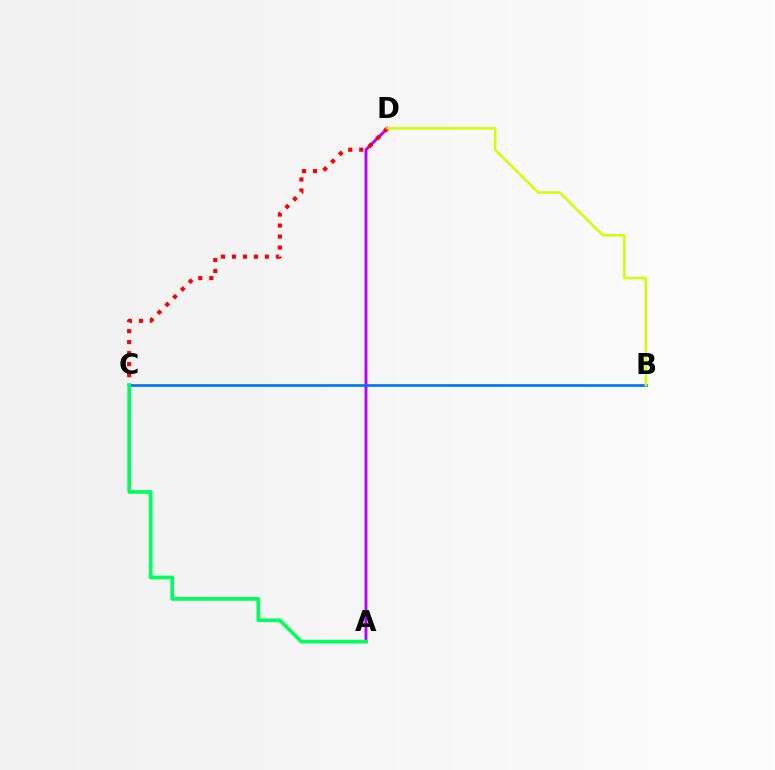{('A', 'D'): [{'color': '#b900ff', 'line_style': 'solid', 'thickness': 2.1}], ('C', 'D'): [{'color': '#ff0000', 'line_style': 'dotted', 'thickness': 2.99}], ('B', 'C'): [{'color': '#0074ff', 'line_style': 'solid', 'thickness': 1.93}], ('A', 'C'): [{'color': '#00ff5c', 'line_style': 'solid', 'thickness': 2.65}], ('B', 'D'): [{'color': '#d1ff00', 'line_style': 'solid', 'thickness': 1.79}]}